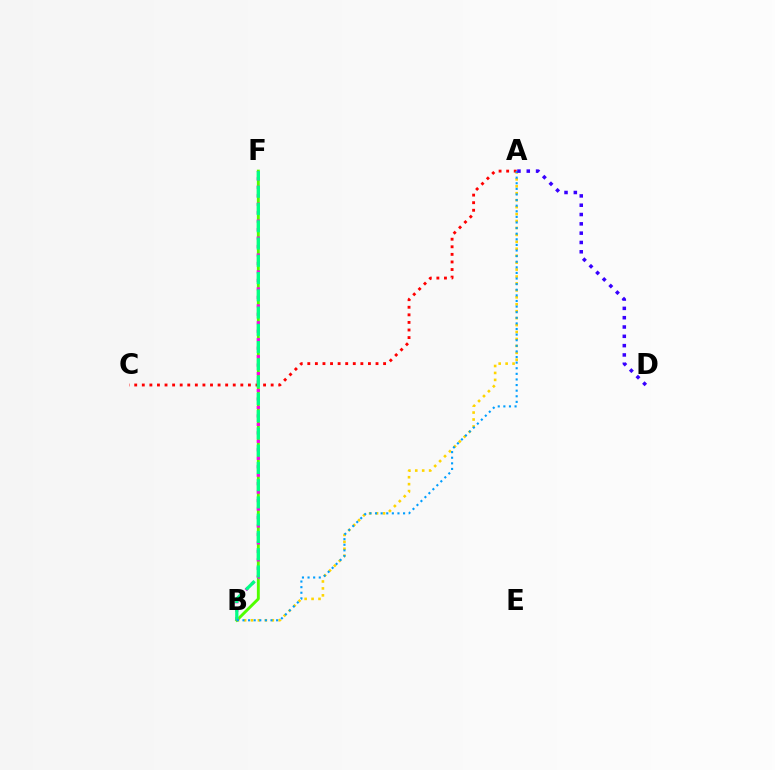{('A', 'B'): [{'color': '#ffd500', 'line_style': 'dotted', 'thickness': 1.89}, {'color': '#009eff', 'line_style': 'dotted', 'thickness': 1.52}], ('B', 'F'): [{'color': '#4fff00', 'line_style': 'solid', 'thickness': 2.09}, {'color': '#ff00ed', 'line_style': 'dotted', 'thickness': 2.3}, {'color': '#00ff86', 'line_style': 'dashed', 'thickness': 2.34}], ('A', 'C'): [{'color': '#ff0000', 'line_style': 'dotted', 'thickness': 2.06}], ('A', 'D'): [{'color': '#3700ff', 'line_style': 'dotted', 'thickness': 2.53}]}